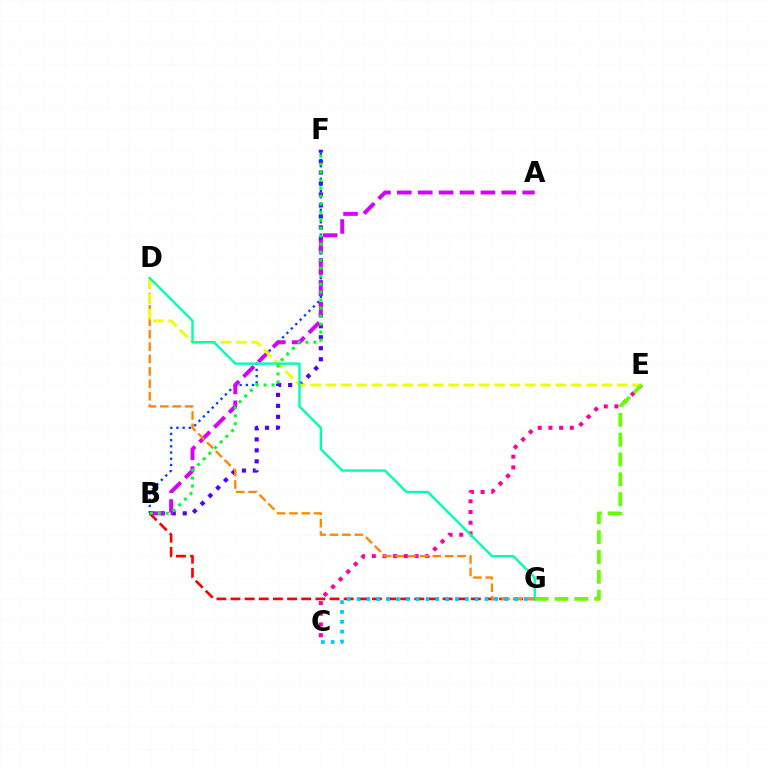{('C', 'E'): [{'color': '#ff00a0', 'line_style': 'dotted', 'thickness': 2.91}], ('B', 'F'): [{'color': '#4f00ff', 'line_style': 'dotted', 'thickness': 2.98}, {'color': '#003fff', 'line_style': 'dotted', 'thickness': 1.69}, {'color': '#00ff27', 'line_style': 'dotted', 'thickness': 2.17}], ('A', 'B'): [{'color': '#d600ff', 'line_style': 'dashed', 'thickness': 2.84}], ('B', 'G'): [{'color': '#ff0000', 'line_style': 'dashed', 'thickness': 1.92}], ('D', 'G'): [{'color': '#ff8800', 'line_style': 'dashed', 'thickness': 1.68}, {'color': '#00ffaf', 'line_style': 'solid', 'thickness': 1.7}], ('D', 'E'): [{'color': '#eeff00', 'line_style': 'dashed', 'thickness': 2.08}], ('E', 'G'): [{'color': '#66ff00', 'line_style': 'dashed', 'thickness': 2.69}], ('C', 'G'): [{'color': '#00c7ff', 'line_style': 'dotted', 'thickness': 2.67}]}